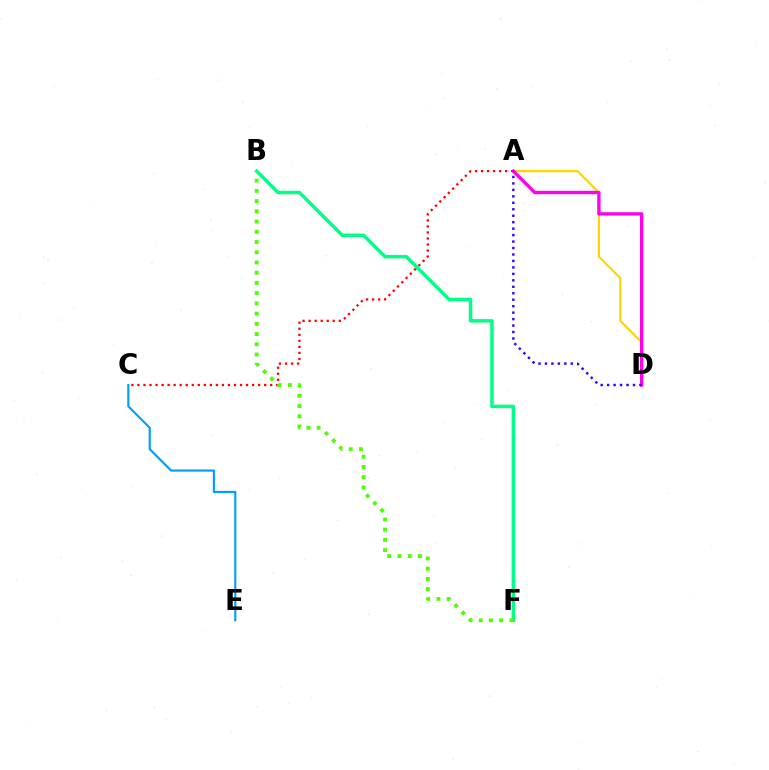{('A', 'C'): [{'color': '#ff0000', 'line_style': 'dotted', 'thickness': 1.64}], ('B', 'F'): [{'color': '#00ff86', 'line_style': 'solid', 'thickness': 2.49}, {'color': '#4fff00', 'line_style': 'dotted', 'thickness': 2.78}], ('C', 'E'): [{'color': '#009eff', 'line_style': 'solid', 'thickness': 1.54}], ('A', 'D'): [{'color': '#ffd500', 'line_style': 'solid', 'thickness': 1.59}, {'color': '#ff00ed', 'line_style': 'solid', 'thickness': 2.41}, {'color': '#3700ff', 'line_style': 'dotted', 'thickness': 1.76}]}